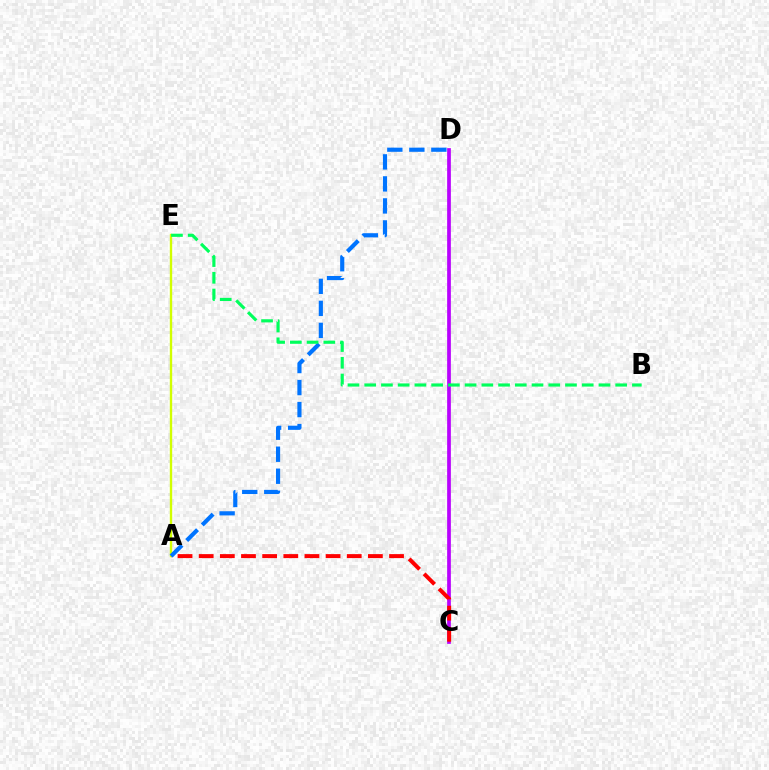{('A', 'E'): [{'color': '#d1ff00', 'line_style': 'solid', 'thickness': 1.7}], ('C', 'D'): [{'color': '#b900ff', 'line_style': 'solid', 'thickness': 2.67}], ('A', 'C'): [{'color': '#ff0000', 'line_style': 'dashed', 'thickness': 2.87}], ('A', 'D'): [{'color': '#0074ff', 'line_style': 'dashed', 'thickness': 2.99}], ('B', 'E'): [{'color': '#00ff5c', 'line_style': 'dashed', 'thickness': 2.27}]}